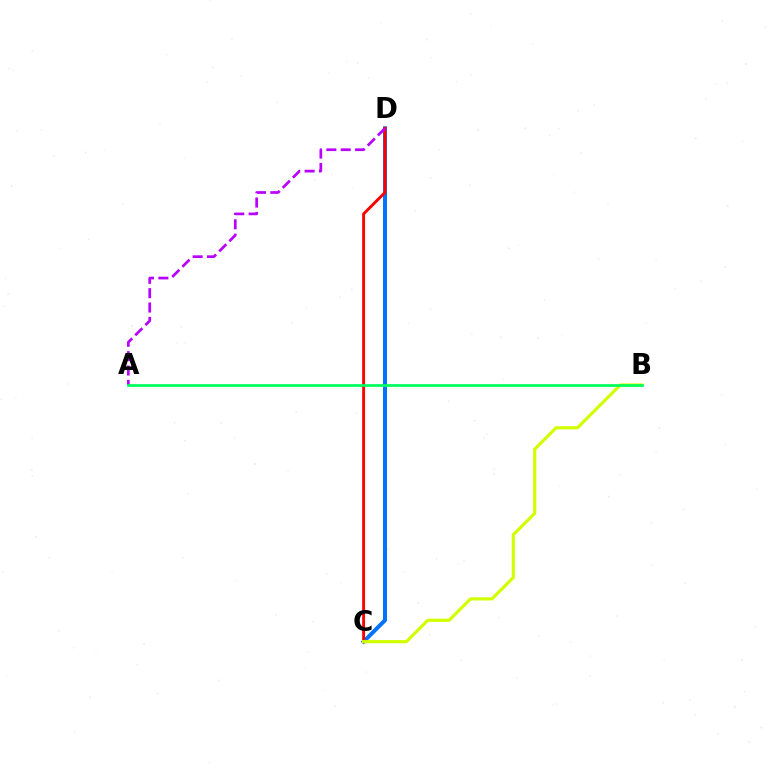{('C', 'D'): [{'color': '#0074ff', 'line_style': 'solid', 'thickness': 2.88}, {'color': '#ff0000', 'line_style': 'solid', 'thickness': 2.1}], ('A', 'D'): [{'color': '#b900ff', 'line_style': 'dashed', 'thickness': 1.95}], ('B', 'C'): [{'color': '#d1ff00', 'line_style': 'solid', 'thickness': 2.29}], ('A', 'B'): [{'color': '#00ff5c', 'line_style': 'solid', 'thickness': 1.96}]}